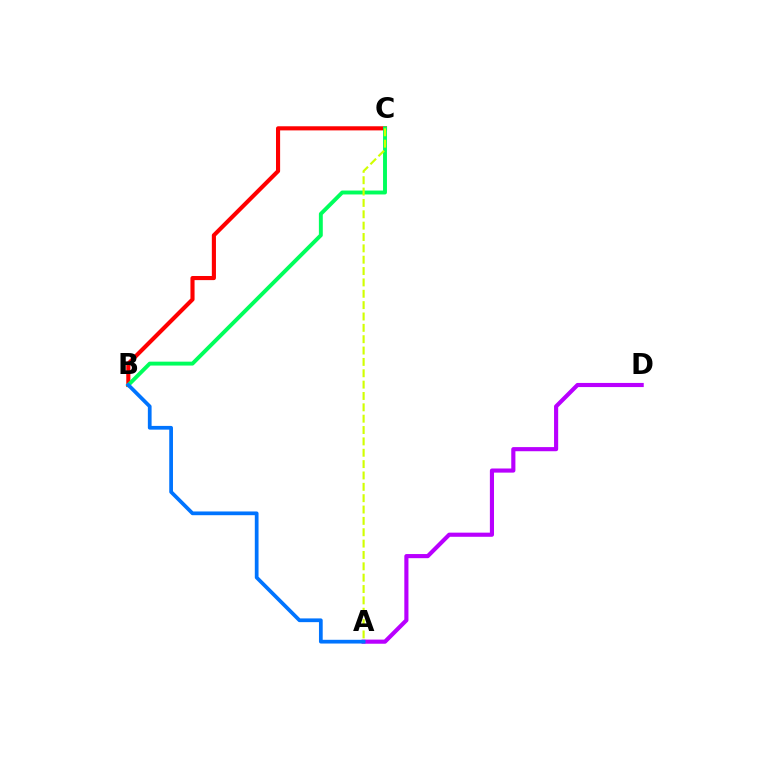{('A', 'D'): [{'color': '#b900ff', 'line_style': 'solid', 'thickness': 2.97}], ('B', 'C'): [{'color': '#ff0000', 'line_style': 'solid', 'thickness': 2.97}, {'color': '#00ff5c', 'line_style': 'solid', 'thickness': 2.81}], ('A', 'B'): [{'color': '#0074ff', 'line_style': 'solid', 'thickness': 2.69}], ('A', 'C'): [{'color': '#d1ff00', 'line_style': 'dashed', 'thickness': 1.54}]}